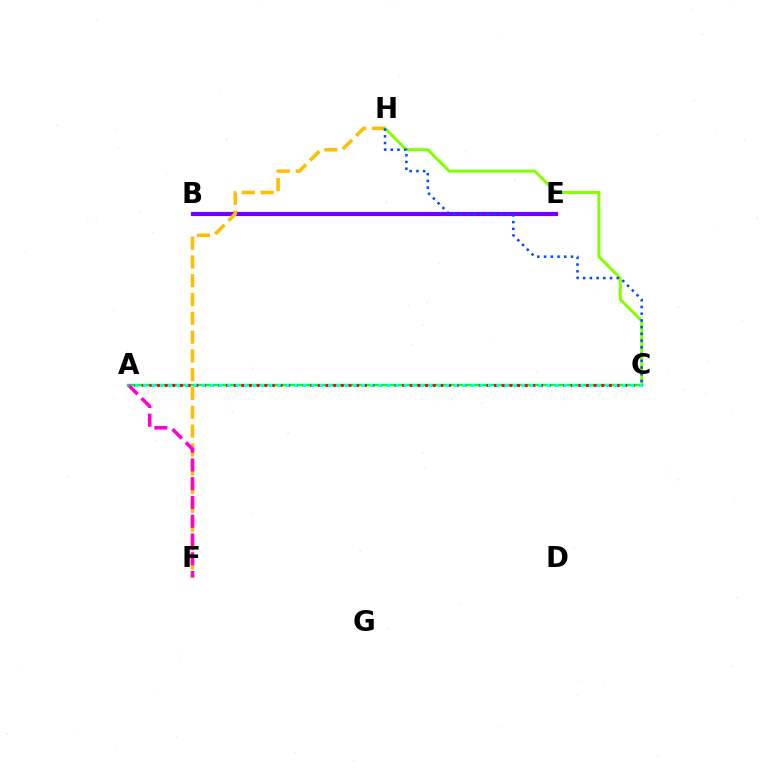{('B', 'E'): [{'color': '#7200ff', 'line_style': 'solid', 'thickness': 3.0}], ('A', 'C'): [{'color': '#00ff39', 'line_style': 'solid', 'thickness': 1.78}, {'color': '#ff0000', 'line_style': 'dotted', 'thickness': 2.08}, {'color': '#00fff6', 'line_style': 'dotted', 'thickness': 2.29}], ('C', 'H'): [{'color': '#84ff00', 'line_style': 'solid', 'thickness': 2.15}, {'color': '#004bff', 'line_style': 'dotted', 'thickness': 1.83}], ('F', 'H'): [{'color': '#ffbd00', 'line_style': 'dashed', 'thickness': 2.55}], ('A', 'F'): [{'color': '#ff00cf', 'line_style': 'dashed', 'thickness': 2.55}]}